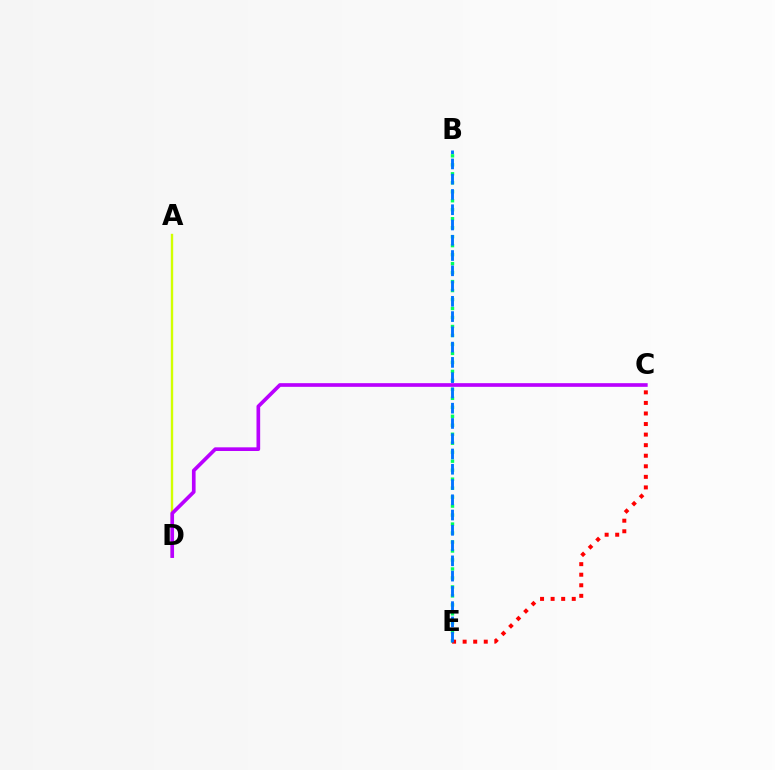{('A', 'D'): [{'color': '#d1ff00', 'line_style': 'solid', 'thickness': 1.71}], ('C', 'D'): [{'color': '#b900ff', 'line_style': 'solid', 'thickness': 2.64}], ('B', 'E'): [{'color': '#00ff5c', 'line_style': 'dotted', 'thickness': 2.44}, {'color': '#0074ff', 'line_style': 'dashed', 'thickness': 2.07}], ('C', 'E'): [{'color': '#ff0000', 'line_style': 'dotted', 'thickness': 2.87}]}